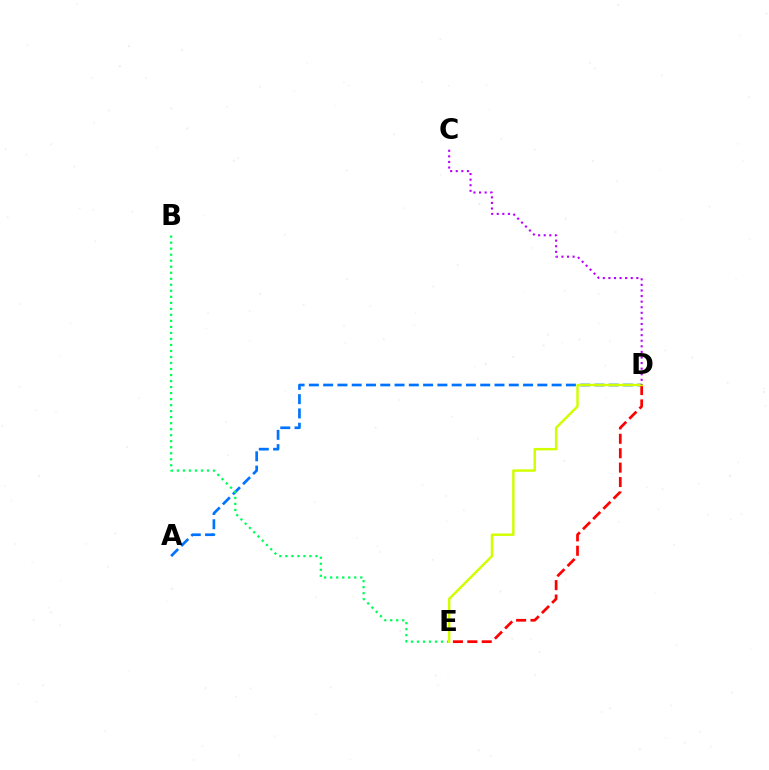{('A', 'D'): [{'color': '#0074ff', 'line_style': 'dashed', 'thickness': 1.94}], ('B', 'E'): [{'color': '#00ff5c', 'line_style': 'dotted', 'thickness': 1.63}], ('D', 'E'): [{'color': '#ff0000', 'line_style': 'dashed', 'thickness': 1.96}, {'color': '#d1ff00', 'line_style': 'solid', 'thickness': 1.77}], ('C', 'D'): [{'color': '#b900ff', 'line_style': 'dotted', 'thickness': 1.52}]}